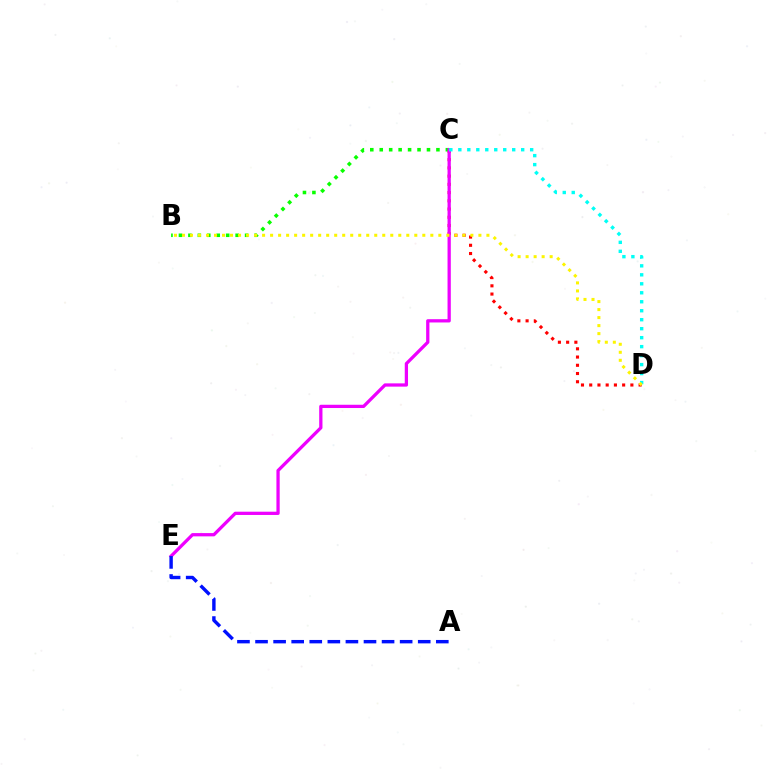{('C', 'D'): [{'color': '#ff0000', 'line_style': 'dotted', 'thickness': 2.24}, {'color': '#00fff6', 'line_style': 'dotted', 'thickness': 2.44}], ('B', 'C'): [{'color': '#08ff00', 'line_style': 'dotted', 'thickness': 2.57}], ('C', 'E'): [{'color': '#ee00ff', 'line_style': 'solid', 'thickness': 2.35}], ('A', 'E'): [{'color': '#0010ff', 'line_style': 'dashed', 'thickness': 2.46}], ('B', 'D'): [{'color': '#fcf500', 'line_style': 'dotted', 'thickness': 2.18}]}